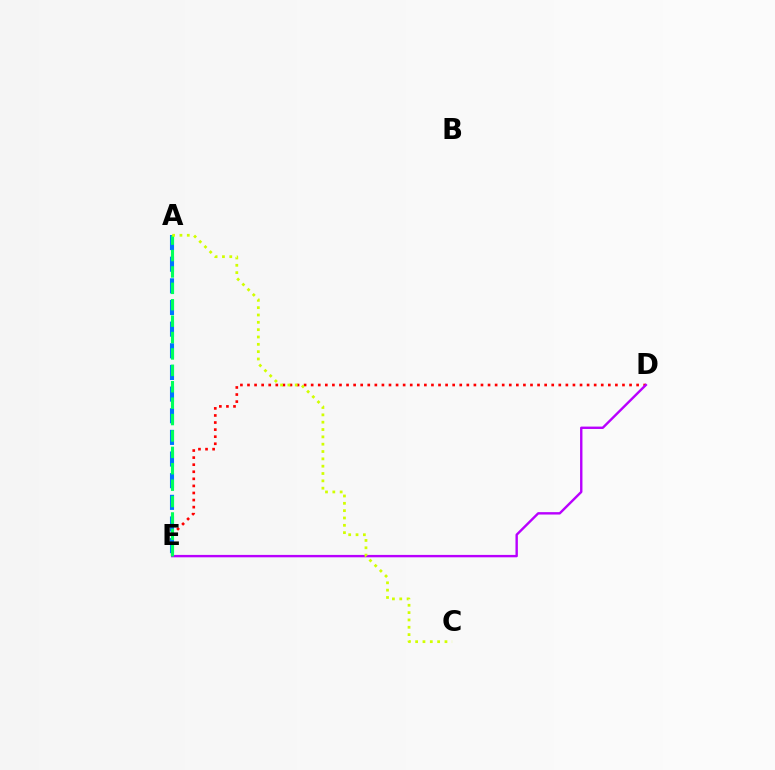{('D', 'E'): [{'color': '#ff0000', 'line_style': 'dotted', 'thickness': 1.92}, {'color': '#b900ff', 'line_style': 'solid', 'thickness': 1.72}], ('A', 'E'): [{'color': '#0074ff', 'line_style': 'dashed', 'thickness': 2.94}, {'color': '#00ff5c', 'line_style': 'dashed', 'thickness': 2.23}], ('A', 'C'): [{'color': '#d1ff00', 'line_style': 'dotted', 'thickness': 1.99}]}